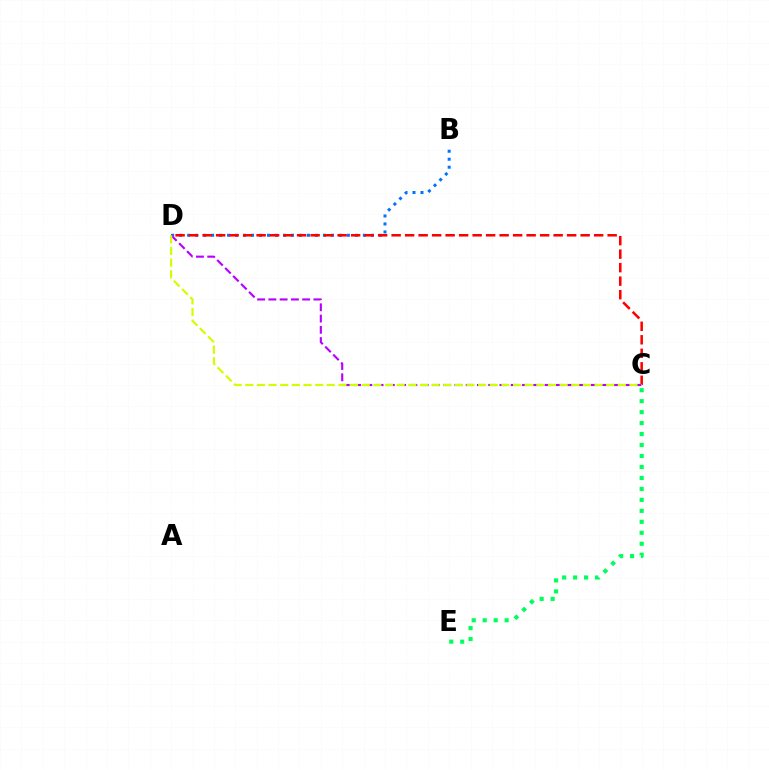{('B', 'D'): [{'color': '#0074ff', 'line_style': 'dotted', 'thickness': 2.17}], ('C', 'E'): [{'color': '#00ff5c', 'line_style': 'dotted', 'thickness': 2.98}], ('C', 'D'): [{'color': '#ff0000', 'line_style': 'dashed', 'thickness': 1.83}, {'color': '#b900ff', 'line_style': 'dashed', 'thickness': 1.53}, {'color': '#d1ff00', 'line_style': 'dashed', 'thickness': 1.58}]}